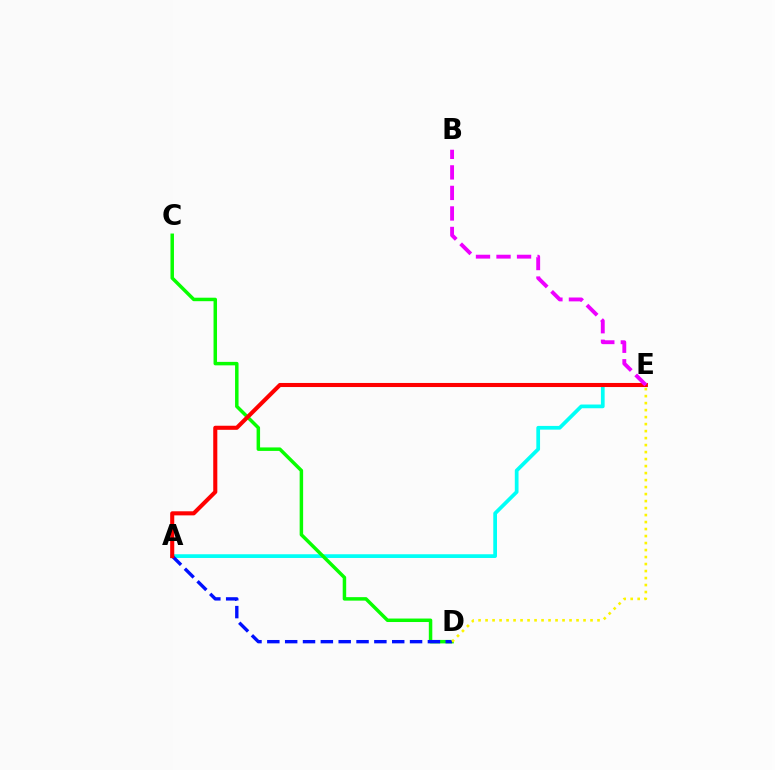{('A', 'E'): [{'color': '#00fff6', 'line_style': 'solid', 'thickness': 2.68}, {'color': '#ff0000', 'line_style': 'solid', 'thickness': 2.94}], ('C', 'D'): [{'color': '#08ff00', 'line_style': 'solid', 'thickness': 2.51}], ('A', 'D'): [{'color': '#0010ff', 'line_style': 'dashed', 'thickness': 2.42}], ('D', 'E'): [{'color': '#fcf500', 'line_style': 'dotted', 'thickness': 1.9}], ('B', 'E'): [{'color': '#ee00ff', 'line_style': 'dashed', 'thickness': 2.79}]}